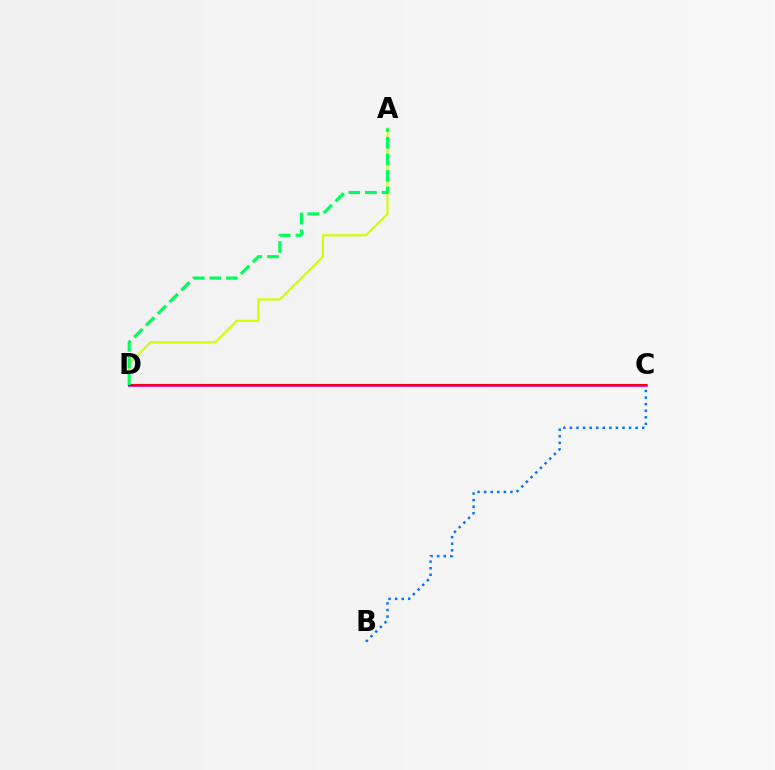{('A', 'D'): [{'color': '#d1ff00', 'line_style': 'solid', 'thickness': 1.54}, {'color': '#00ff5c', 'line_style': 'dashed', 'thickness': 2.26}], ('C', 'D'): [{'color': '#b900ff', 'line_style': 'solid', 'thickness': 1.89}, {'color': '#ff0000', 'line_style': 'solid', 'thickness': 1.55}], ('B', 'C'): [{'color': '#0074ff', 'line_style': 'dotted', 'thickness': 1.78}]}